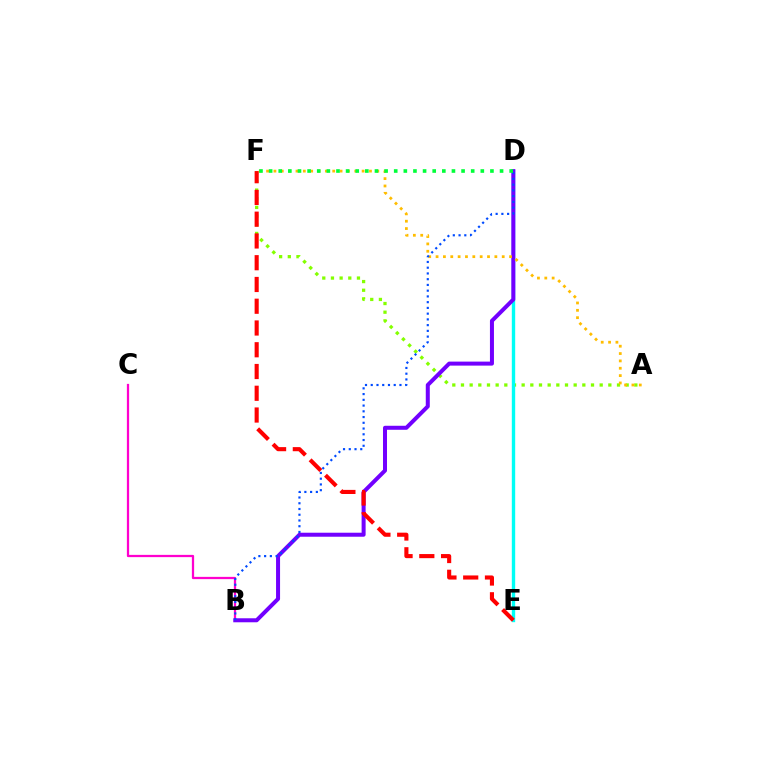{('A', 'F'): [{'color': '#84ff00', 'line_style': 'dotted', 'thickness': 2.36}, {'color': '#ffbd00', 'line_style': 'dotted', 'thickness': 2.0}], ('B', 'C'): [{'color': '#ff00cf', 'line_style': 'solid', 'thickness': 1.63}], ('D', 'E'): [{'color': '#00fff6', 'line_style': 'solid', 'thickness': 2.43}], ('B', 'D'): [{'color': '#7200ff', 'line_style': 'solid', 'thickness': 2.88}, {'color': '#004bff', 'line_style': 'dotted', 'thickness': 1.56}], ('D', 'F'): [{'color': '#00ff39', 'line_style': 'dotted', 'thickness': 2.61}], ('E', 'F'): [{'color': '#ff0000', 'line_style': 'dashed', 'thickness': 2.96}]}